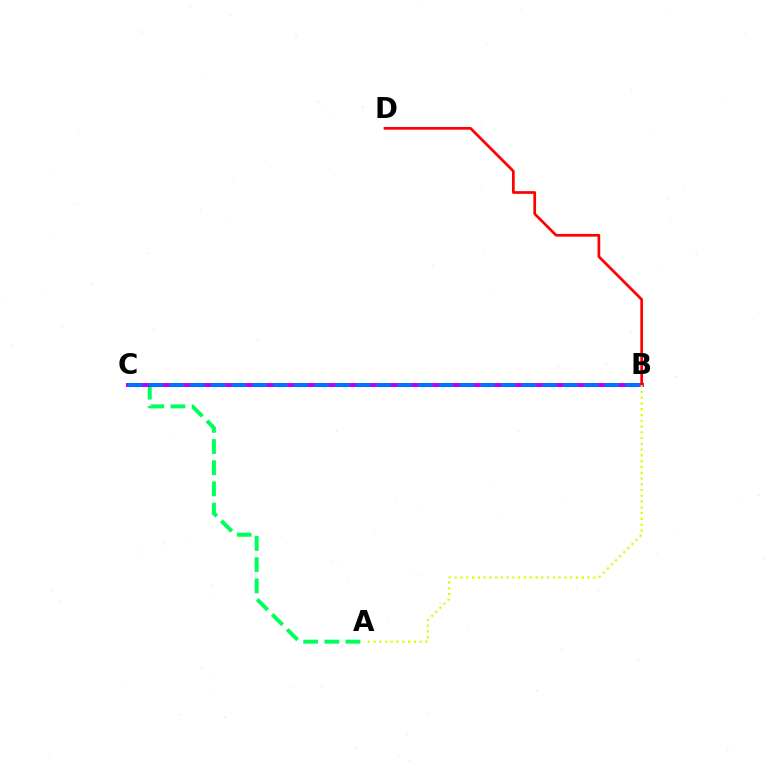{('A', 'C'): [{'color': '#00ff5c', 'line_style': 'dashed', 'thickness': 2.88}], ('B', 'C'): [{'color': '#b900ff', 'line_style': 'solid', 'thickness': 2.86}, {'color': '#0074ff', 'line_style': 'dashed', 'thickness': 2.81}], ('B', 'D'): [{'color': '#ff0000', 'line_style': 'solid', 'thickness': 1.96}], ('A', 'B'): [{'color': '#d1ff00', 'line_style': 'dotted', 'thickness': 1.57}]}